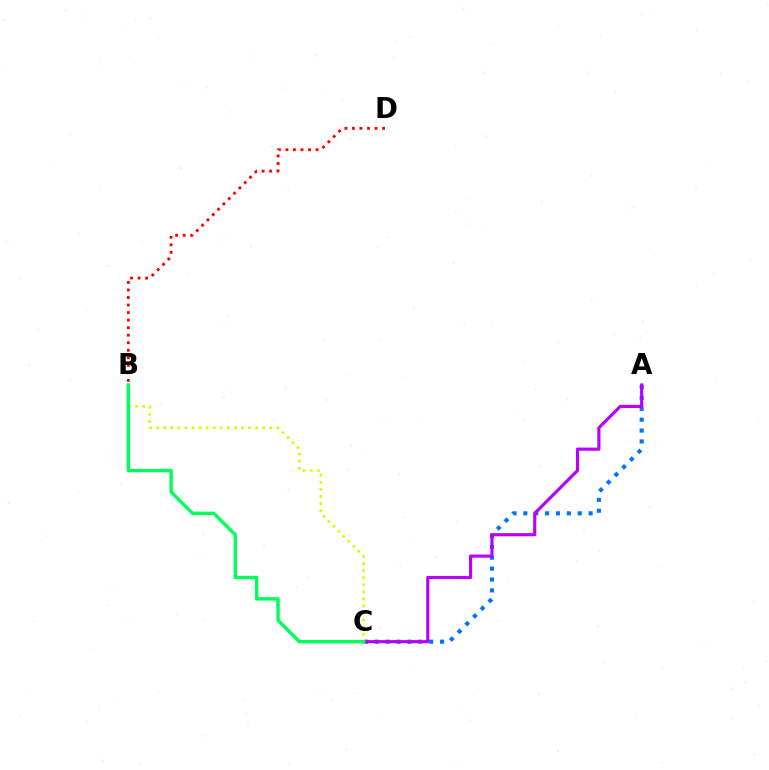{('A', 'C'): [{'color': '#0074ff', 'line_style': 'dotted', 'thickness': 2.96}, {'color': '#b900ff', 'line_style': 'solid', 'thickness': 2.26}], ('B', 'C'): [{'color': '#d1ff00', 'line_style': 'dotted', 'thickness': 1.92}, {'color': '#00ff5c', 'line_style': 'solid', 'thickness': 2.44}], ('B', 'D'): [{'color': '#ff0000', 'line_style': 'dotted', 'thickness': 2.05}]}